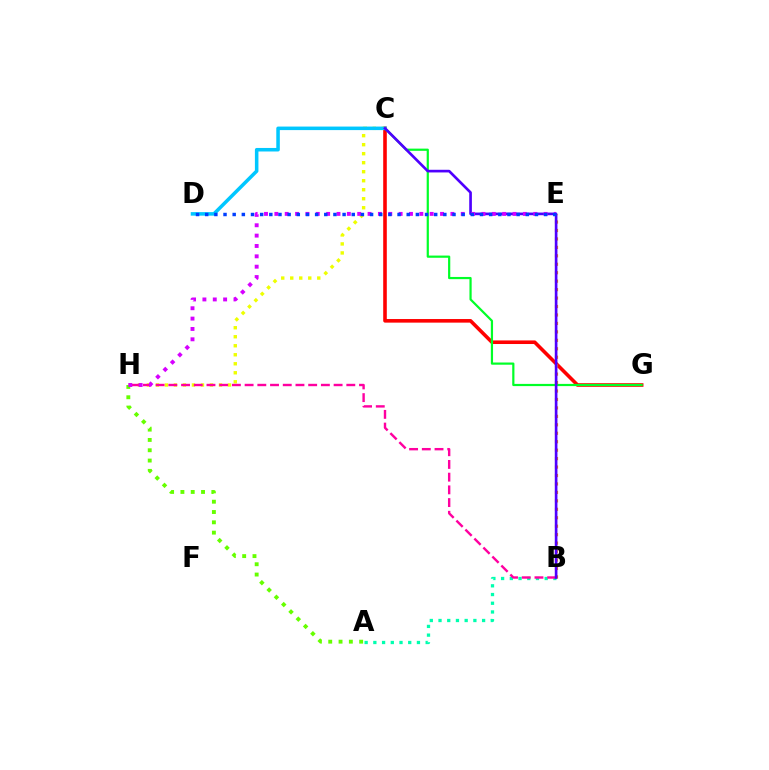{('A', 'B'): [{'color': '#00ffaf', 'line_style': 'dotted', 'thickness': 2.37}], ('C', 'G'): [{'color': '#ff0000', 'line_style': 'solid', 'thickness': 2.59}, {'color': '#00ff27', 'line_style': 'solid', 'thickness': 1.59}], ('C', 'H'): [{'color': '#eeff00', 'line_style': 'dotted', 'thickness': 2.45}], ('B', 'E'): [{'color': '#ff8800', 'line_style': 'dotted', 'thickness': 2.3}], ('B', 'H'): [{'color': '#ff00a0', 'line_style': 'dashed', 'thickness': 1.73}], ('A', 'H'): [{'color': '#66ff00', 'line_style': 'dotted', 'thickness': 2.8}], ('C', 'D'): [{'color': '#00c7ff', 'line_style': 'solid', 'thickness': 2.54}], ('B', 'C'): [{'color': '#4f00ff', 'line_style': 'solid', 'thickness': 1.91}], ('E', 'H'): [{'color': '#d600ff', 'line_style': 'dotted', 'thickness': 2.81}], ('D', 'E'): [{'color': '#003fff', 'line_style': 'dotted', 'thickness': 2.49}]}